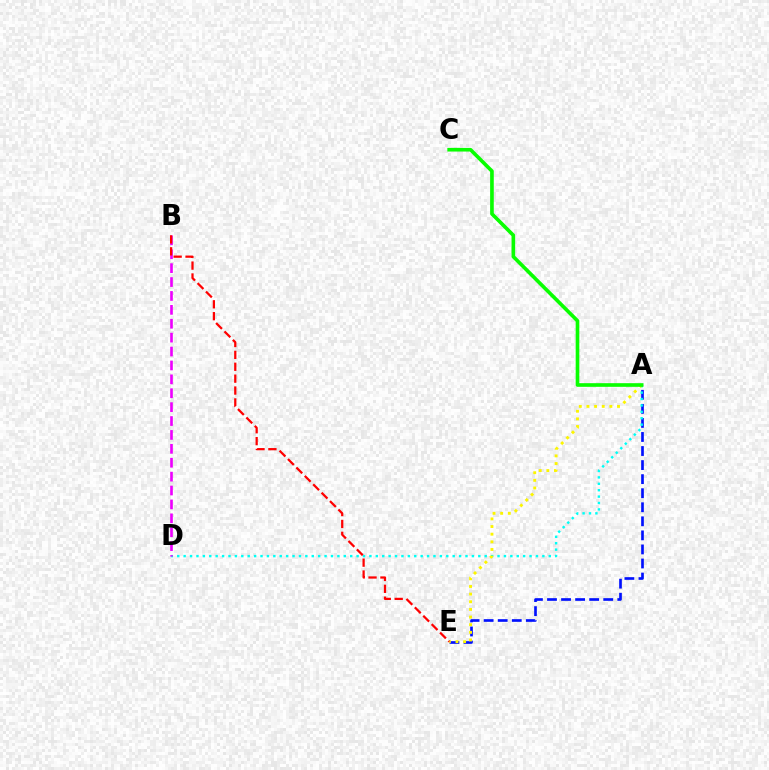{('A', 'E'): [{'color': '#0010ff', 'line_style': 'dashed', 'thickness': 1.91}, {'color': '#fcf500', 'line_style': 'dotted', 'thickness': 2.08}], ('A', 'D'): [{'color': '#00fff6', 'line_style': 'dotted', 'thickness': 1.74}], ('A', 'C'): [{'color': '#08ff00', 'line_style': 'solid', 'thickness': 2.62}], ('B', 'D'): [{'color': '#ee00ff', 'line_style': 'dashed', 'thickness': 1.89}], ('B', 'E'): [{'color': '#ff0000', 'line_style': 'dashed', 'thickness': 1.62}]}